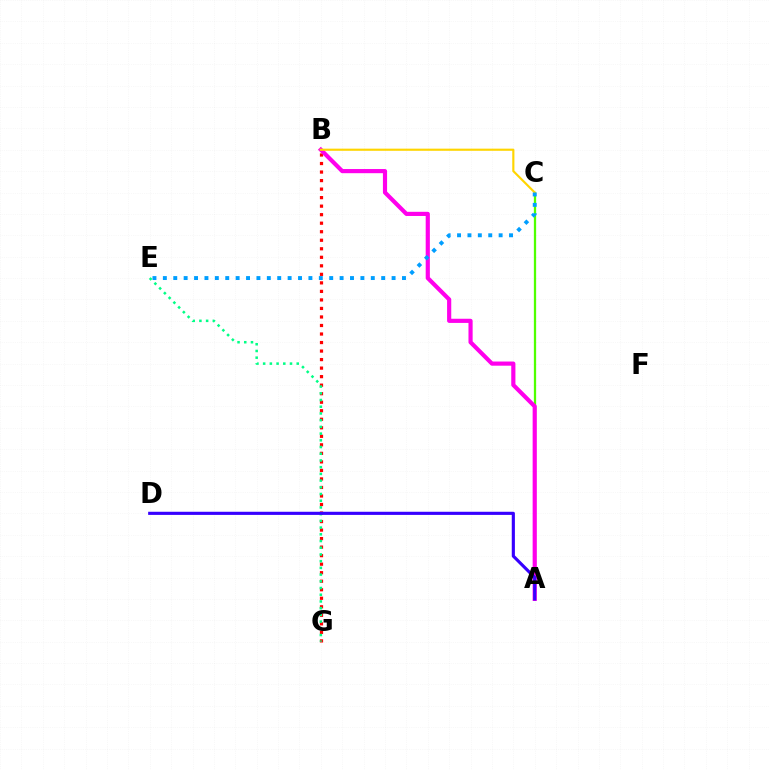{('B', 'G'): [{'color': '#ff0000', 'line_style': 'dotted', 'thickness': 2.32}], ('A', 'C'): [{'color': '#4fff00', 'line_style': 'solid', 'thickness': 1.63}], ('E', 'G'): [{'color': '#00ff86', 'line_style': 'dotted', 'thickness': 1.82}], ('A', 'B'): [{'color': '#ff00ed', 'line_style': 'solid', 'thickness': 3.0}], ('B', 'C'): [{'color': '#ffd500', 'line_style': 'solid', 'thickness': 1.55}], ('C', 'E'): [{'color': '#009eff', 'line_style': 'dotted', 'thickness': 2.82}], ('A', 'D'): [{'color': '#3700ff', 'line_style': 'solid', 'thickness': 2.26}]}